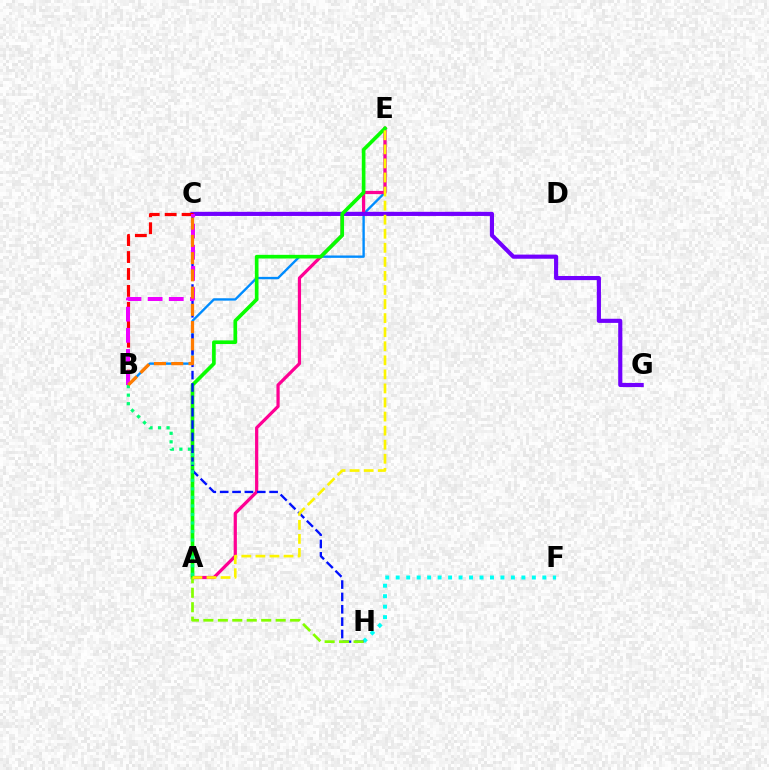{('B', 'E'): [{'color': '#008cff', 'line_style': 'solid', 'thickness': 1.7}], ('F', 'H'): [{'color': '#00fff6', 'line_style': 'dotted', 'thickness': 2.85}], ('A', 'E'): [{'color': '#ff0094', 'line_style': 'solid', 'thickness': 2.32}, {'color': '#08ff00', 'line_style': 'solid', 'thickness': 2.63}, {'color': '#fcf500', 'line_style': 'dashed', 'thickness': 1.91}], ('C', 'G'): [{'color': '#7200ff', 'line_style': 'solid', 'thickness': 2.98}], ('C', 'H'): [{'color': '#0010ff', 'line_style': 'dashed', 'thickness': 1.68}], ('A', 'H'): [{'color': '#84ff00', 'line_style': 'dashed', 'thickness': 1.96}], ('A', 'B'): [{'color': '#00ff74', 'line_style': 'dotted', 'thickness': 2.32}], ('B', 'C'): [{'color': '#ff0000', 'line_style': 'dashed', 'thickness': 2.3}, {'color': '#ee00ff', 'line_style': 'dashed', 'thickness': 2.87}, {'color': '#ff7c00', 'line_style': 'dashed', 'thickness': 2.34}]}